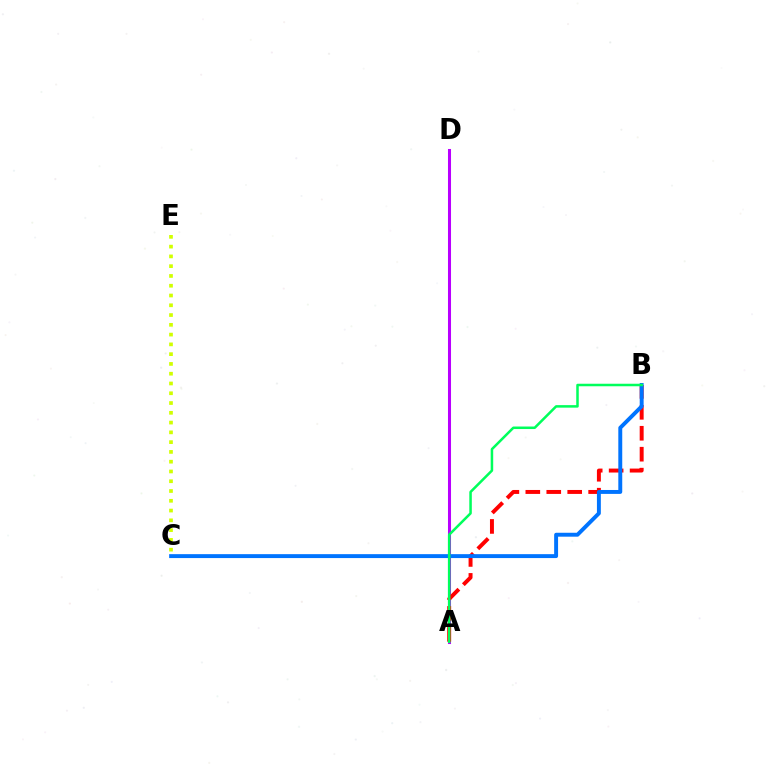{('A', 'D'): [{'color': '#b900ff', 'line_style': 'solid', 'thickness': 2.19}], ('C', 'E'): [{'color': '#d1ff00', 'line_style': 'dotted', 'thickness': 2.66}], ('A', 'B'): [{'color': '#ff0000', 'line_style': 'dashed', 'thickness': 2.84}, {'color': '#00ff5c', 'line_style': 'solid', 'thickness': 1.81}], ('B', 'C'): [{'color': '#0074ff', 'line_style': 'solid', 'thickness': 2.82}]}